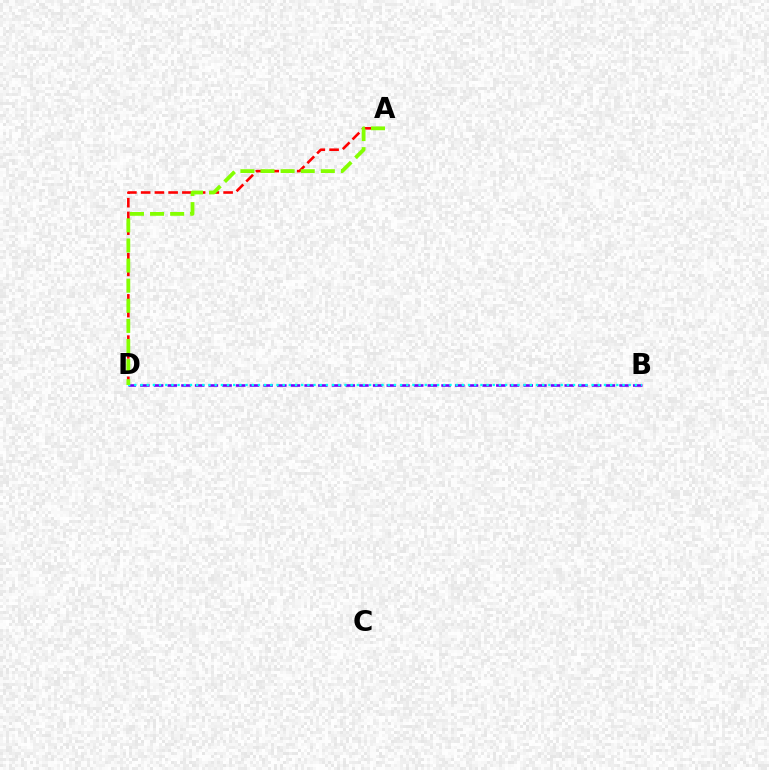{('B', 'D'): [{'color': '#7200ff', 'line_style': 'dashed', 'thickness': 1.86}, {'color': '#00fff6', 'line_style': 'dotted', 'thickness': 1.68}], ('A', 'D'): [{'color': '#ff0000', 'line_style': 'dashed', 'thickness': 1.87}, {'color': '#84ff00', 'line_style': 'dashed', 'thickness': 2.73}]}